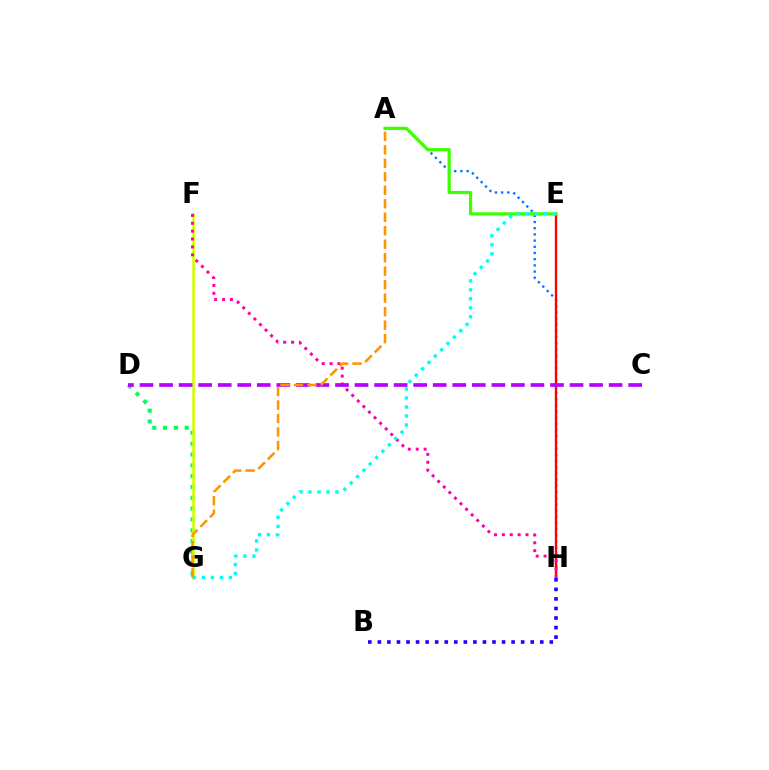{('A', 'H'): [{'color': '#0074ff', 'line_style': 'dotted', 'thickness': 1.68}], ('E', 'H'): [{'color': '#ff0000', 'line_style': 'solid', 'thickness': 1.69}], ('D', 'G'): [{'color': '#00ff5c', 'line_style': 'dotted', 'thickness': 2.94}], ('B', 'H'): [{'color': '#2500ff', 'line_style': 'dotted', 'thickness': 2.6}], ('A', 'E'): [{'color': '#3dff00', 'line_style': 'solid', 'thickness': 2.3}], ('F', 'G'): [{'color': '#d1ff00', 'line_style': 'solid', 'thickness': 1.86}], ('F', 'H'): [{'color': '#ff00ac', 'line_style': 'dotted', 'thickness': 2.14}], ('C', 'D'): [{'color': '#b900ff', 'line_style': 'dashed', 'thickness': 2.66}], ('E', 'G'): [{'color': '#00fff6', 'line_style': 'dotted', 'thickness': 2.44}], ('A', 'G'): [{'color': '#ff9400', 'line_style': 'dashed', 'thickness': 1.83}]}